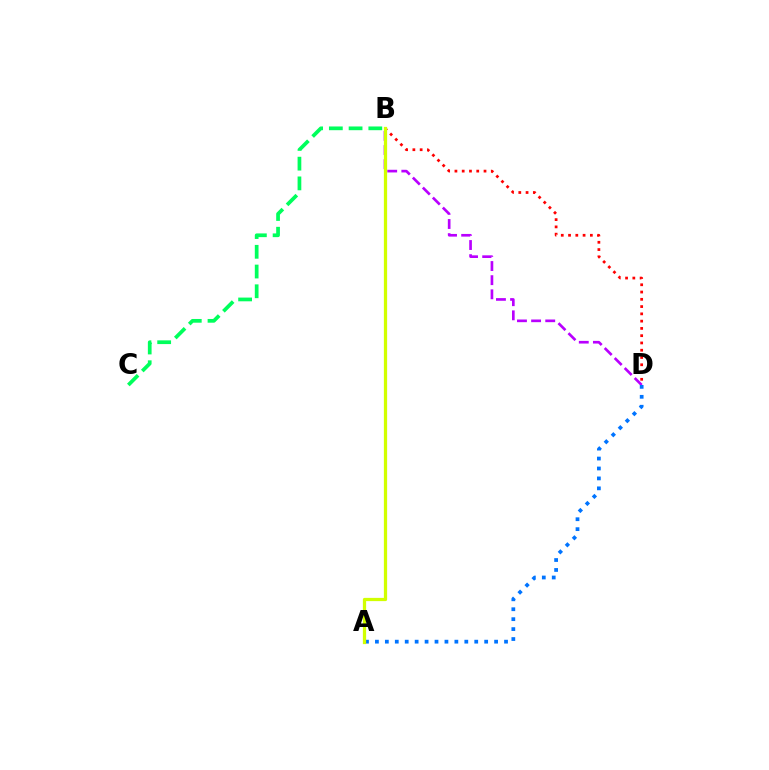{('B', 'D'): [{'color': '#b900ff', 'line_style': 'dashed', 'thickness': 1.92}, {'color': '#ff0000', 'line_style': 'dotted', 'thickness': 1.98}], ('A', 'D'): [{'color': '#0074ff', 'line_style': 'dotted', 'thickness': 2.7}], ('B', 'C'): [{'color': '#00ff5c', 'line_style': 'dashed', 'thickness': 2.68}], ('A', 'B'): [{'color': '#d1ff00', 'line_style': 'solid', 'thickness': 2.34}]}